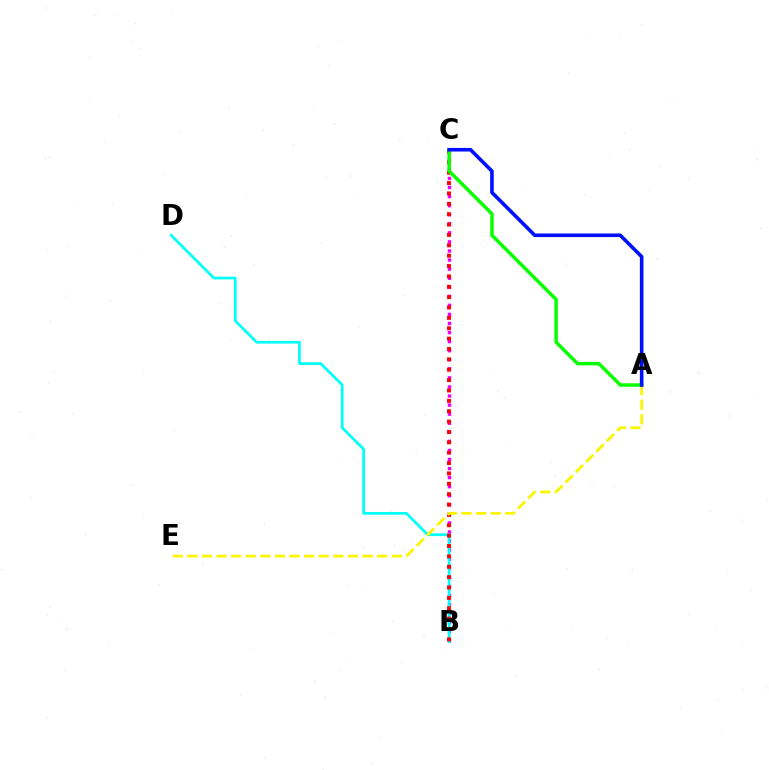{('B', 'C'): [{'color': '#ee00ff', 'line_style': 'dotted', 'thickness': 2.46}, {'color': '#ff0000', 'line_style': 'dotted', 'thickness': 2.82}], ('B', 'D'): [{'color': '#00fff6', 'line_style': 'solid', 'thickness': 1.96}], ('A', 'E'): [{'color': '#fcf500', 'line_style': 'dashed', 'thickness': 1.98}], ('A', 'C'): [{'color': '#08ff00', 'line_style': 'solid', 'thickness': 2.5}, {'color': '#0010ff', 'line_style': 'solid', 'thickness': 2.59}]}